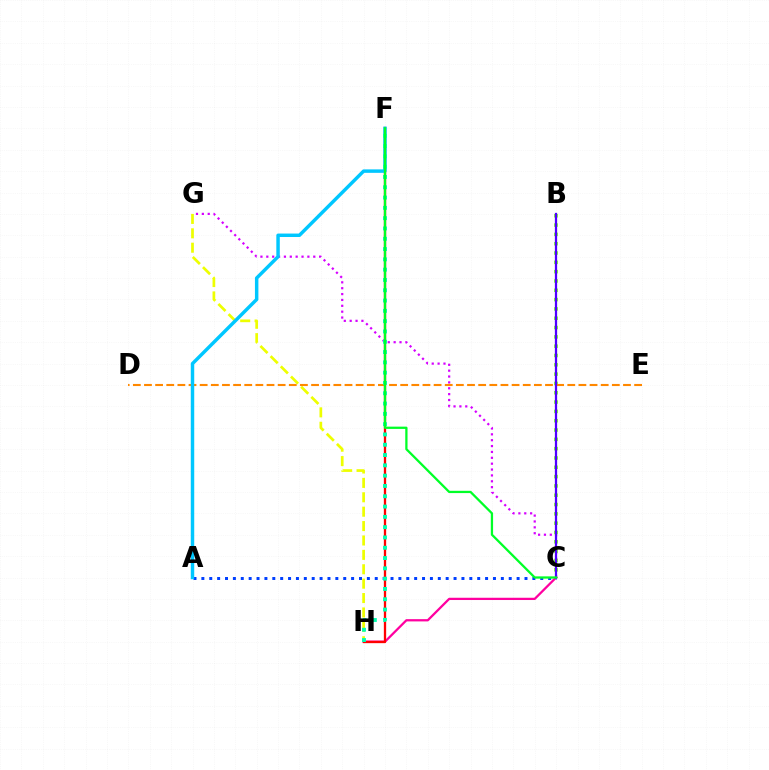{('C', 'G'): [{'color': '#d600ff', 'line_style': 'dotted', 'thickness': 1.59}], ('B', 'C'): [{'color': '#66ff00', 'line_style': 'dotted', 'thickness': 2.53}, {'color': '#4f00ff', 'line_style': 'solid', 'thickness': 1.63}], ('G', 'H'): [{'color': '#eeff00', 'line_style': 'dashed', 'thickness': 1.96}], ('C', 'H'): [{'color': '#ff00a0', 'line_style': 'solid', 'thickness': 1.63}], ('F', 'H'): [{'color': '#ff0000', 'line_style': 'solid', 'thickness': 1.66}, {'color': '#00ffaf', 'line_style': 'dotted', 'thickness': 2.8}], ('A', 'C'): [{'color': '#003fff', 'line_style': 'dotted', 'thickness': 2.14}], ('D', 'E'): [{'color': '#ff8800', 'line_style': 'dashed', 'thickness': 1.51}], ('A', 'F'): [{'color': '#00c7ff', 'line_style': 'solid', 'thickness': 2.49}], ('C', 'F'): [{'color': '#00ff27', 'line_style': 'solid', 'thickness': 1.64}]}